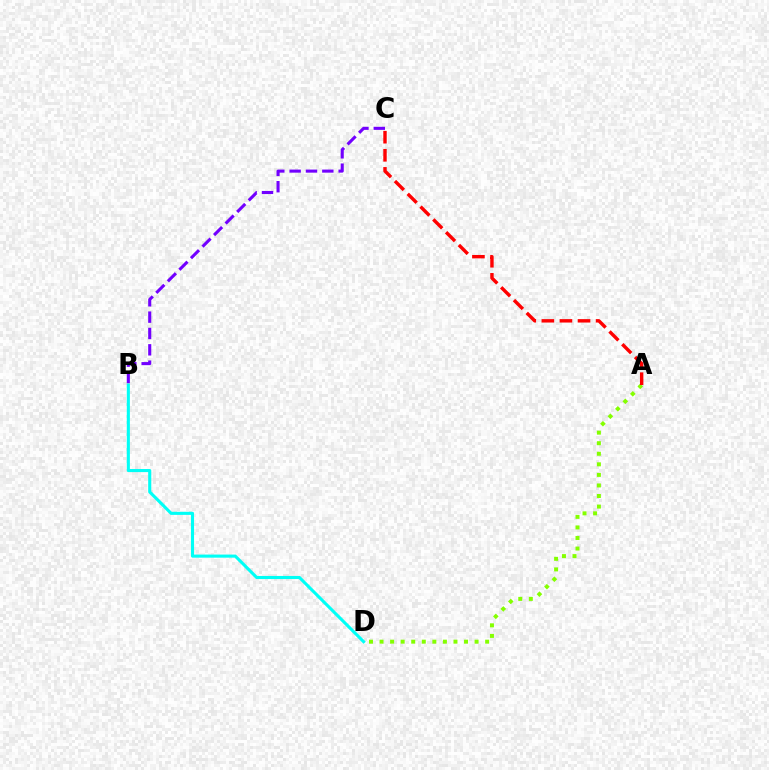{('A', 'D'): [{'color': '#84ff00', 'line_style': 'dotted', 'thickness': 2.87}], ('B', 'D'): [{'color': '#00fff6', 'line_style': 'solid', 'thickness': 2.23}], ('A', 'C'): [{'color': '#ff0000', 'line_style': 'dashed', 'thickness': 2.46}], ('B', 'C'): [{'color': '#7200ff', 'line_style': 'dashed', 'thickness': 2.22}]}